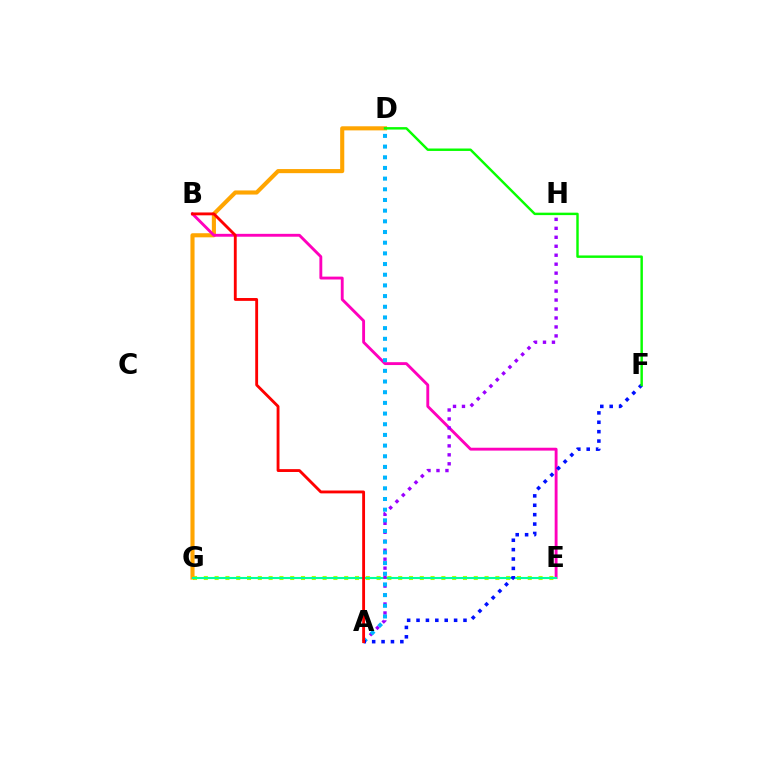{('E', 'G'): [{'color': '#b3ff00', 'line_style': 'dotted', 'thickness': 2.93}, {'color': '#00ff9d', 'line_style': 'solid', 'thickness': 1.51}], ('D', 'G'): [{'color': '#ffa500', 'line_style': 'solid', 'thickness': 2.96}], ('B', 'E'): [{'color': '#ff00bd', 'line_style': 'solid', 'thickness': 2.07}], ('A', 'H'): [{'color': '#9b00ff', 'line_style': 'dotted', 'thickness': 2.44}], ('A', 'D'): [{'color': '#00b5ff', 'line_style': 'dotted', 'thickness': 2.9}], ('A', 'F'): [{'color': '#0010ff', 'line_style': 'dotted', 'thickness': 2.55}], ('A', 'B'): [{'color': '#ff0000', 'line_style': 'solid', 'thickness': 2.05}], ('D', 'F'): [{'color': '#08ff00', 'line_style': 'solid', 'thickness': 1.76}]}